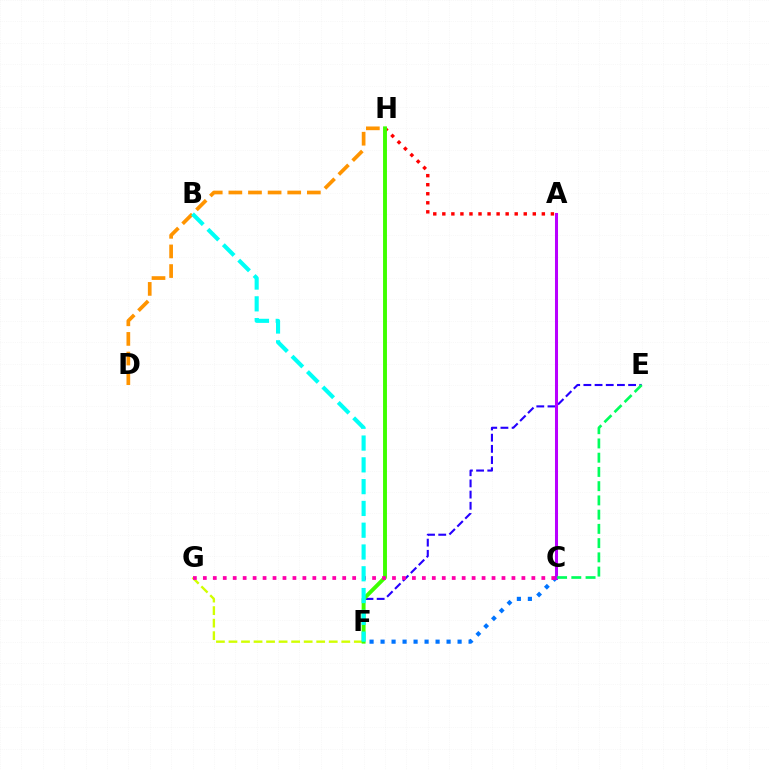{('E', 'F'): [{'color': '#2500ff', 'line_style': 'dashed', 'thickness': 1.52}], ('F', 'G'): [{'color': '#d1ff00', 'line_style': 'dashed', 'thickness': 1.7}], ('A', 'H'): [{'color': '#ff0000', 'line_style': 'dotted', 'thickness': 2.46}], ('F', 'H'): [{'color': '#3dff00', 'line_style': 'solid', 'thickness': 2.81}], ('C', 'F'): [{'color': '#0074ff', 'line_style': 'dotted', 'thickness': 2.99}], ('A', 'C'): [{'color': '#b900ff', 'line_style': 'solid', 'thickness': 2.18}], ('D', 'H'): [{'color': '#ff9400', 'line_style': 'dashed', 'thickness': 2.67}], ('C', 'G'): [{'color': '#ff00ac', 'line_style': 'dotted', 'thickness': 2.7}], ('B', 'F'): [{'color': '#00fff6', 'line_style': 'dashed', 'thickness': 2.96}], ('C', 'E'): [{'color': '#00ff5c', 'line_style': 'dashed', 'thickness': 1.93}]}